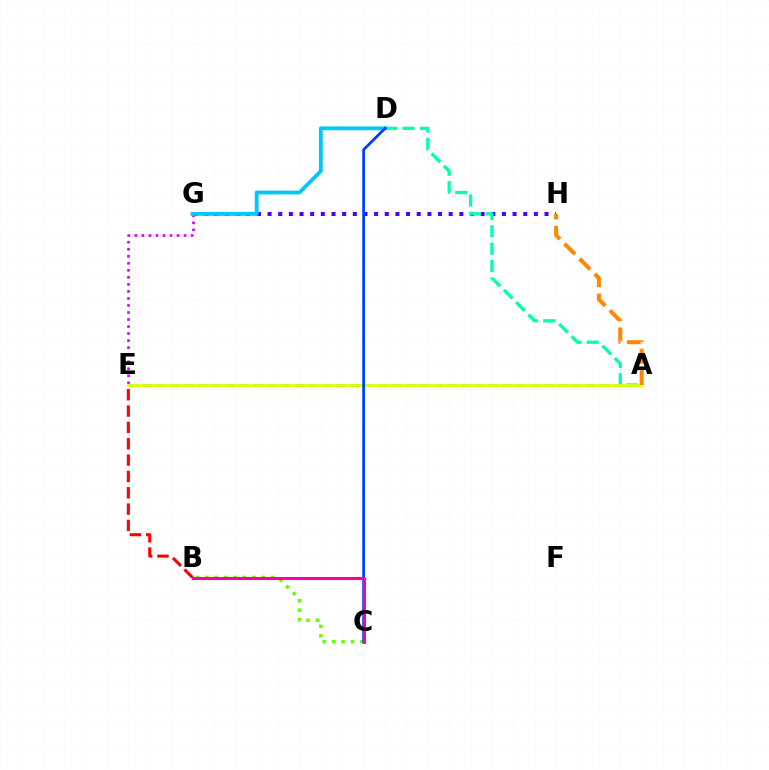{('A', 'E'): [{'color': '#00ff27', 'line_style': 'dashed', 'thickness': 1.88}, {'color': '#eeff00', 'line_style': 'solid', 'thickness': 1.89}], ('G', 'H'): [{'color': '#4f00ff', 'line_style': 'dotted', 'thickness': 2.89}], ('A', 'D'): [{'color': '#00ffaf', 'line_style': 'dashed', 'thickness': 2.36}], ('E', 'G'): [{'color': '#d600ff', 'line_style': 'dotted', 'thickness': 1.91}], ('B', 'C'): [{'color': '#66ff00', 'line_style': 'dotted', 'thickness': 2.55}, {'color': '#ff00a0', 'line_style': 'solid', 'thickness': 2.19}], ('D', 'G'): [{'color': '#00c7ff', 'line_style': 'solid', 'thickness': 2.76}], ('C', 'D'): [{'color': '#003fff', 'line_style': 'solid', 'thickness': 2.0}], ('A', 'H'): [{'color': '#ff8800', 'line_style': 'dashed', 'thickness': 2.9}], ('B', 'E'): [{'color': '#ff0000', 'line_style': 'dashed', 'thickness': 2.22}]}